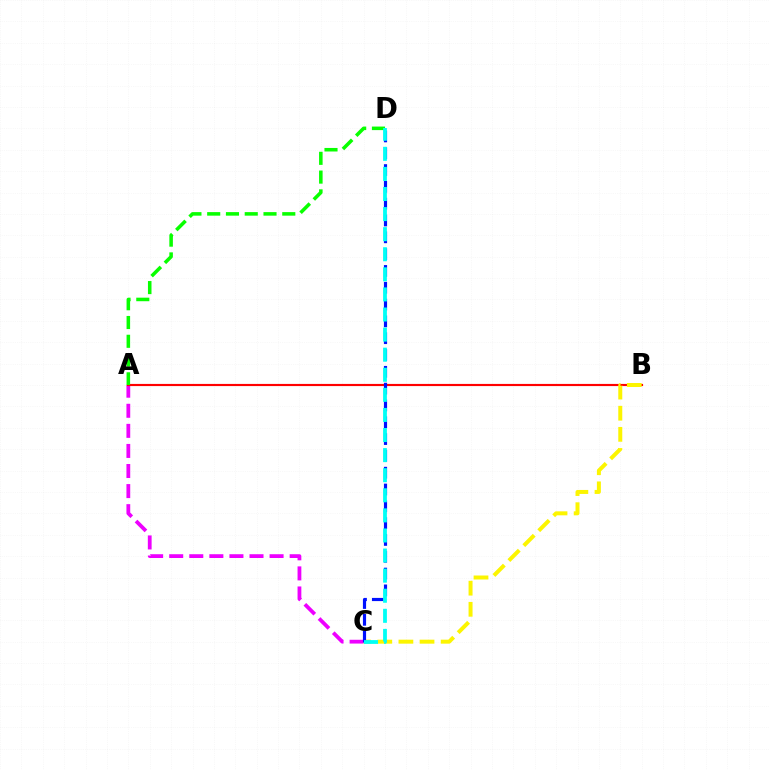{('A', 'C'): [{'color': '#ee00ff', 'line_style': 'dashed', 'thickness': 2.73}], ('A', 'B'): [{'color': '#ff0000', 'line_style': 'solid', 'thickness': 1.55}], ('B', 'C'): [{'color': '#fcf500', 'line_style': 'dashed', 'thickness': 2.87}], ('C', 'D'): [{'color': '#0010ff', 'line_style': 'dashed', 'thickness': 2.28}, {'color': '#00fff6', 'line_style': 'dashed', 'thickness': 2.73}], ('A', 'D'): [{'color': '#08ff00', 'line_style': 'dashed', 'thickness': 2.55}]}